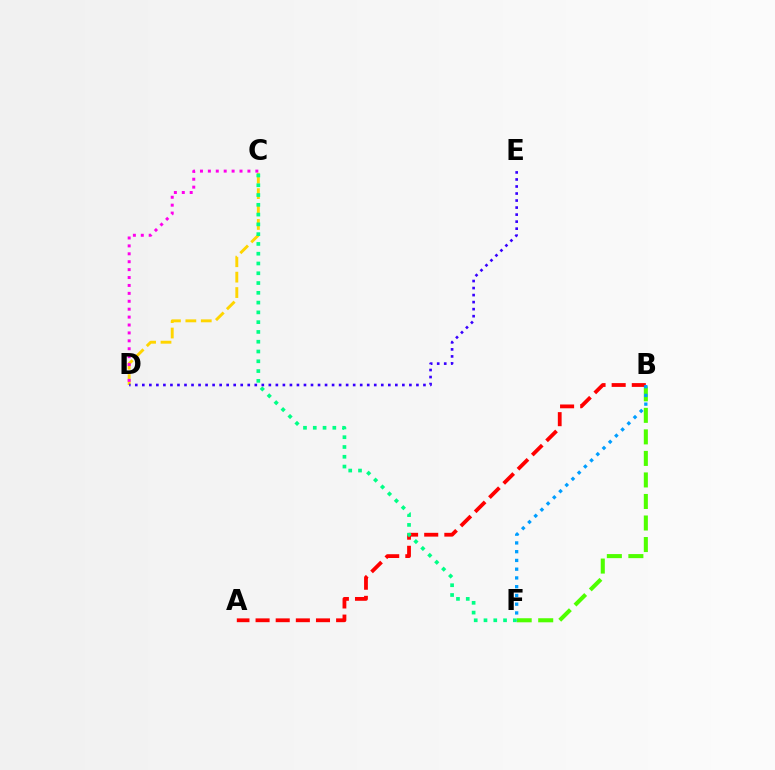{('C', 'D'): [{'color': '#ffd500', 'line_style': 'dashed', 'thickness': 2.09}, {'color': '#ff00ed', 'line_style': 'dotted', 'thickness': 2.15}], ('B', 'F'): [{'color': '#4fff00', 'line_style': 'dashed', 'thickness': 2.93}, {'color': '#009eff', 'line_style': 'dotted', 'thickness': 2.38}], ('A', 'B'): [{'color': '#ff0000', 'line_style': 'dashed', 'thickness': 2.74}], ('C', 'F'): [{'color': '#00ff86', 'line_style': 'dotted', 'thickness': 2.66}], ('D', 'E'): [{'color': '#3700ff', 'line_style': 'dotted', 'thickness': 1.91}]}